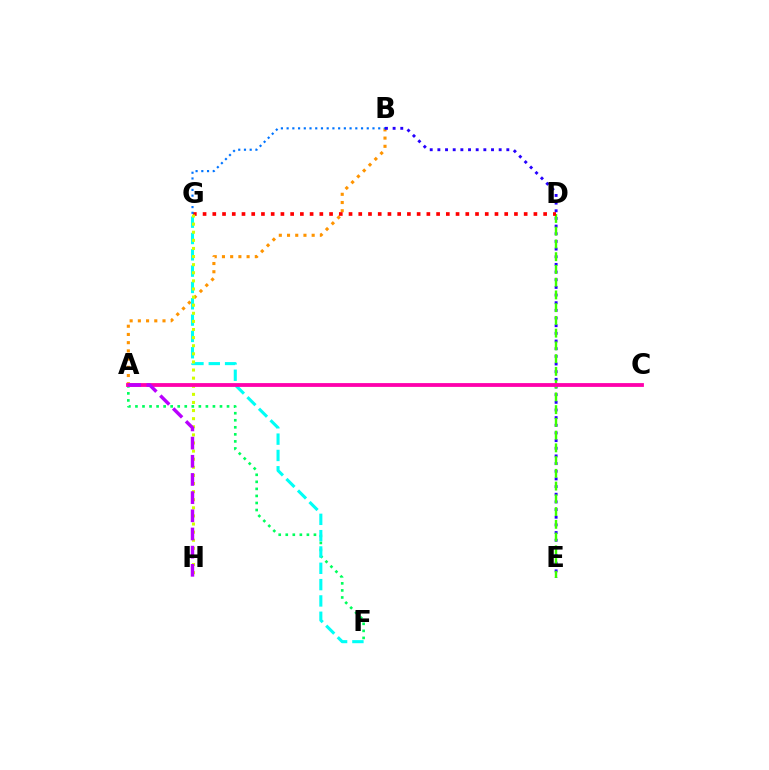{('A', 'B'): [{'color': '#ff9400', 'line_style': 'dotted', 'thickness': 2.23}], ('A', 'F'): [{'color': '#00ff5c', 'line_style': 'dotted', 'thickness': 1.91}], ('B', 'E'): [{'color': '#2500ff', 'line_style': 'dotted', 'thickness': 2.08}], ('D', 'E'): [{'color': '#3dff00', 'line_style': 'dashed', 'thickness': 1.73}], ('D', 'G'): [{'color': '#ff0000', 'line_style': 'dotted', 'thickness': 2.64}], ('F', 'G'): [{'color': '#00fff6', 'line_style': 'dashed', 'thickness': 2.22}], ('G', 'H'): [{'color': '#d1ff00', 'line_style': 'dotted', 'thickness': 2.2}], ('A', 'C'): [{'color': '#ff00ac', 'line_style': 'solid', 'thickness': 2.74}], ('A', 'H'): [{'color': '#b900ff', 'line_style': 'dashed', 'thickness': 2.47}], ('B', 'G'): [{'color': '#0074ff', 'line_style': 'dotted', 'thickness': 1.56}]}